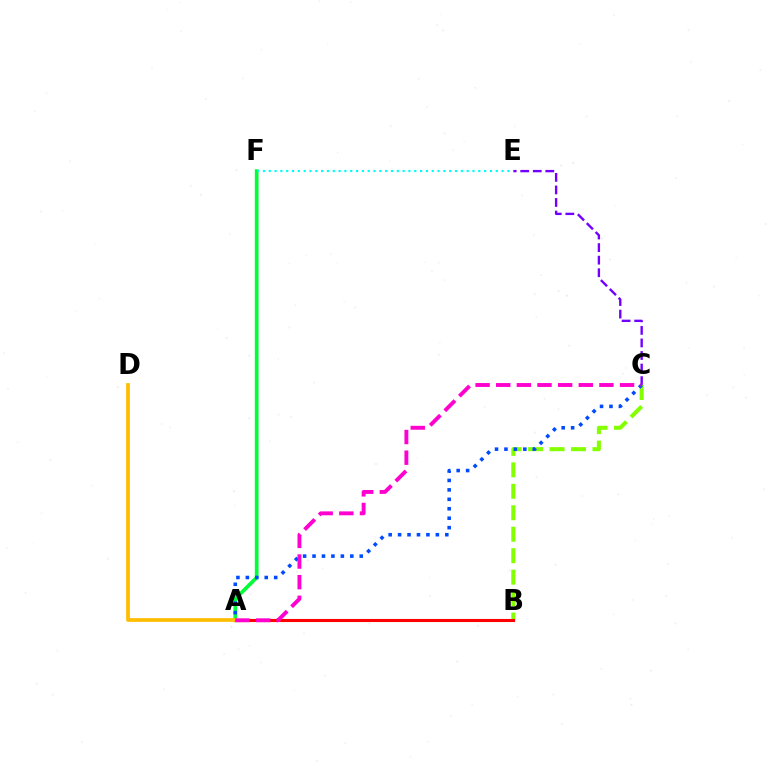{('B', 'C'): [{'color': '#84ff00', 'line_style': 'dashed', 'thickness': 2.92}], ('A', 'F'): [{'color': '#00ff39', 'line_style': 'solid', 'thickness': 2.67}], ('A', 'B'): [{'color': '#ff0000', 'line_style': 'solid', 'thickness': 2.21}], ('A', 'D'): [{'color': '#ffbd00', 'line_style': 'solid', 'thickness': 2.68}], ('E', 'F'): [{'color': '#00fff6', 'line_style': 'dotted', 'thickness': 1.58}], ('A', 'C'): [{'color': '#004bff', 'line_style': 'dotted', 'thickness': 2.57}, {'color': '#ff00cf', 'line_style': 'dashed', 'thickness': 2.8}], ('C', 'E'): [{'color': '#7200ff', 'line_style': 'dashed', 'thickness': 1.71}]}